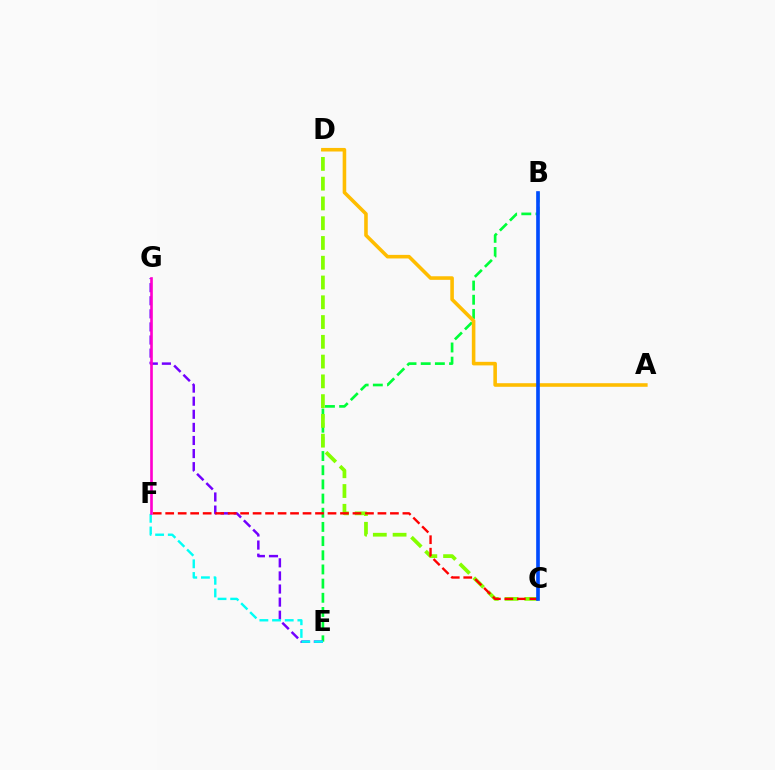{('B', 'E'): [{'color': '#00ff39', 'line_style': 'dashed', 'thickness': 1.93}], ('E', 'G'): [{'color': '#7200ff', 'line_style': 'dashed', 'thickness': 1.78}], ('C', 'D'): [{'color': '#84ff00', 'line_style': 'dashed', 'thickness': 2.69}], ('E', 'F'): [{'color': '#00fff6', 'line_style': 'dashed', 'thickness': 1.72}], ('C', 'F'): [{'color': '#ff0000', 'line_style': 'dashed', 'thickness': 1.7}], ('F', 'G'): [{'color': '#ff00cf', 'line_style': 'solid', 'thickness': 1.91}], ('A', 'D'): [{'color': '#ffbd00', 'line_style': 'solid', 'thickness': 2.58}], ('B', 'C'): [{'color': '#004bff', 'line_style': 'solid', 'thickness': 2.62}]}